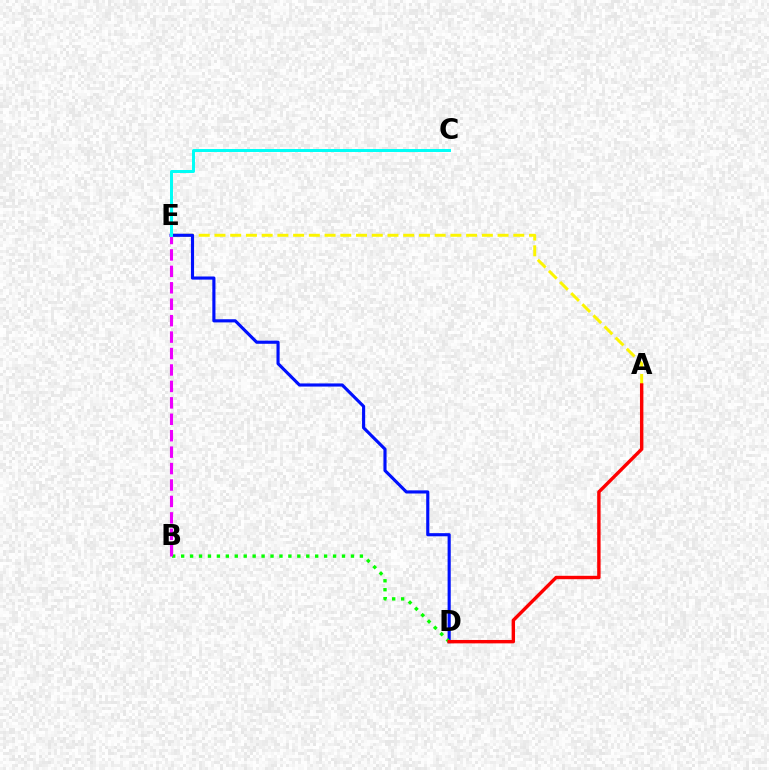{('A', 'E'): [{'color': '#fcf500', 'line_style': 'dashed', 'thickness': 2.14}], ('D', 'E'): [{'color': '#0010ff', 'line_style': 'solid', 'thickness': 2.25}], ('B', 'D'): [{'color': '#08ff00', 'line_style': 'dotted', 'thickness': 2.43}], ('A', 'D'): [{'color': '#ff0000', 'line_style': 'solid', 'thickness': 2.45}], ('B', 'E'): [{'color': '#ee00ff', 'line_style': 'dashed', 'thickness': 2.23}], ('C', 'E'): [{'color': '#00fff6', 'line_style': 'solid', 'thickness': 2.14}]}